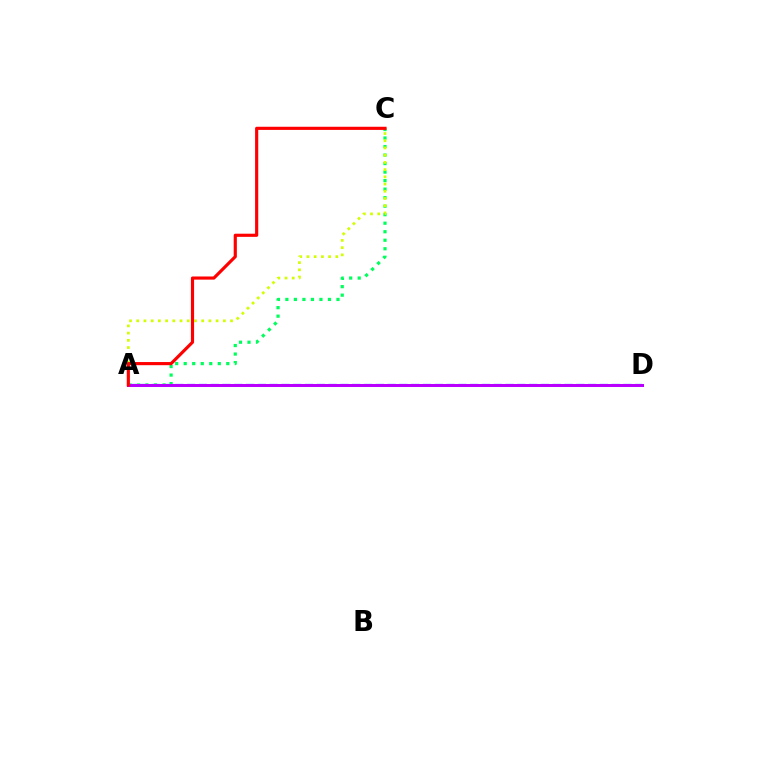{('A', 'D'): [{'color': '#0074ff', 'line_style': 'dashed', 'thickness': 1.6}, {'color': '#b900ff', 'line_style': 'solid', 'thickness': 2.16}], ('A', 'C'): [{'color': '#00ff5c', 'line_style': 'dotted', 'thickness': 2.31}, {'color': '#d1ff00', 'line_style': 'dotted', 'thickness': 1.96}, {'color': '#ff0000', 'line_style': 'solid', 'thickness': 2.27}]}